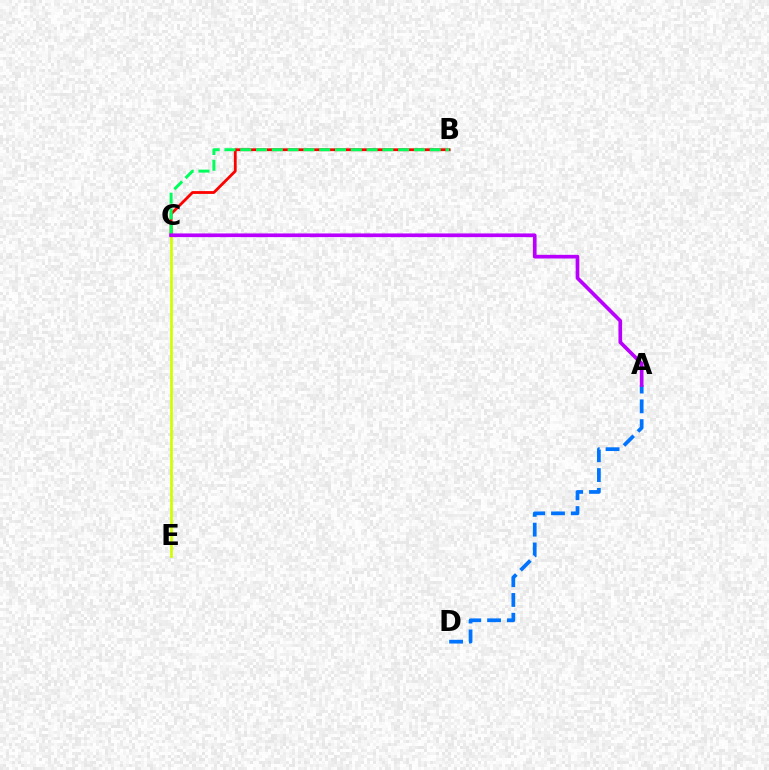{('A', 'D'): [{'color': '#0074ff', 'line_style': 'dashed', 'thickness': 2.69}], ('B', 'C'): [{'color': '#ff0000', 'line_style': 'solid', 'thickness': 2.02}, {'color': '#00ff5c', 'line_style': 'dashed', 'thickness': 2.15}], ('C', 'E'): [{'color': '#d1ff00', 'line_style': 'solid', 'thickness': 1.95}], ('A', 'C'): [{'color': '#b900ff', 'line_style': 'solid', 'thickness': 2.64}]}